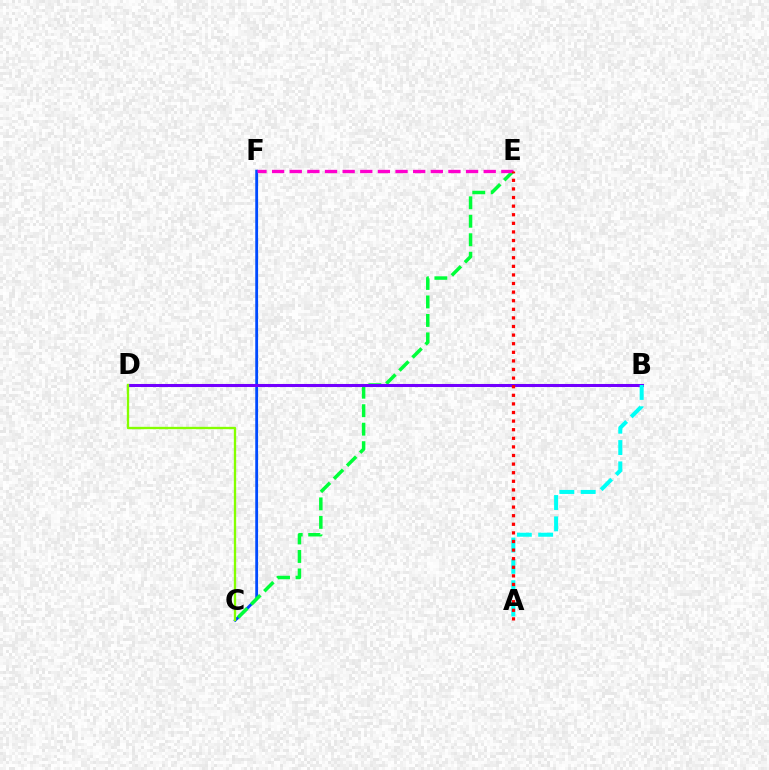{('C', 'F'): [{'color': '#004bff', 'line_style': 'solid', 'thickness': 2.03}], ('B', 'D'): [{'color': '#ffbd00', 'line_style': 'dotted', 'thickness': 2.19}, {'color': '#7200ff', 'line_style': 'solid', 'thickness': 2.19}], ('C', 'E'): [{'color': '#00ff39', 'line_style': 'dashed', 'thickness': 2.51}], ('A', 'B'): [{'color': '#00fff6', 'line_style': 'dashed', 'thickness': 2.9}], ('E', 'F'): [{'color': '#ff00cf', 'line_style': 'dashed', 'thickness': 2.4}], ('A', 'E'): [{'color': '#ff0000', 'line_style': 'dotted', 'thickness': 2.34}], ('C', 'D'): [{'color': '#84ff00', 'line_style': 'solid', 'thickness': 1.67}]}